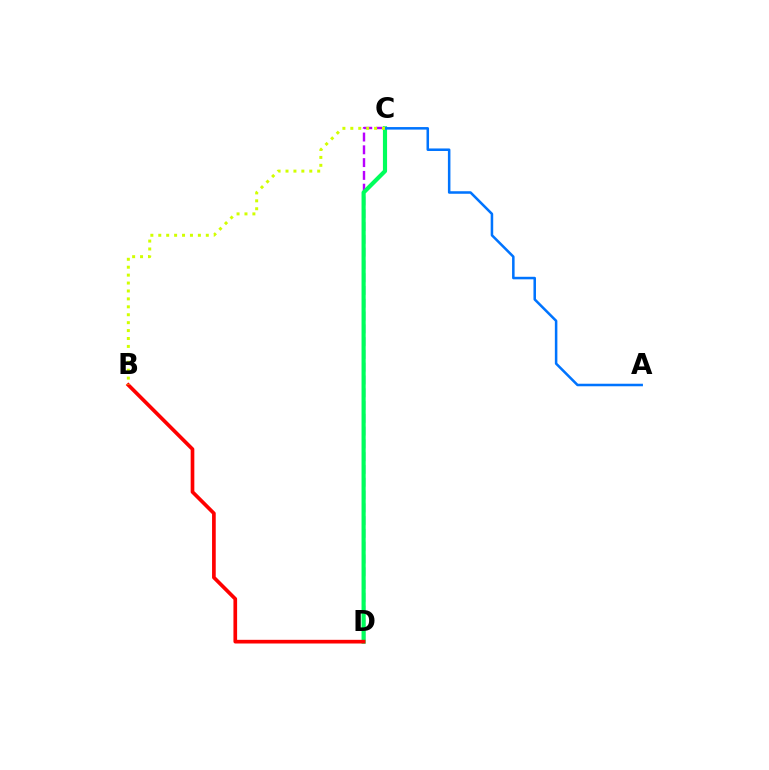{('C', 'D'): [{'color': '#b900ff', 'line_style': 'dashed', 'thickness': 1.74}, {'color': '#00ff5c', 'line_style': 'solid', 'thickness': 2.99}], ('B', 'D'): [{'color': '#ff0000', 'line_style': 'solid', 'thickness': 2.65}], ('A', 'C'): [{'color': '#0074ff', 'line_style': 'solid', 'thickness': 1.82}], ('B', 'C'): [{'color': '#d1ff00', 'line_style': 'dotted', 'thickness': 2.15}]}